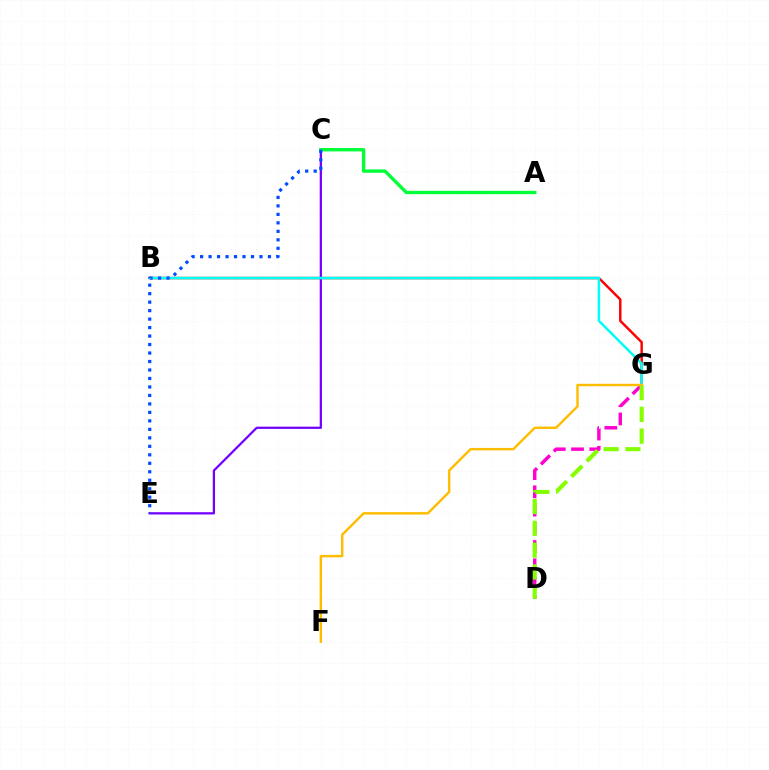{('B', 'G'): [{'color': '#ff0000', 'line_style': 'solid', 'thickness': 1.77}, {'color': '#00fff6', 'line_style': 'solid', 'thickness': 1.82}], ('D', 'G'): [{'color': '#ff00cf', 'line_style': 'dashed', 'thickness': 2.48}, {'color': '#84ff00', 'line_style': 'dashed', 'thickness': 2.96}], ('C', 'E'): [{'color': '#7200ff', 'line_style': 'solid', 'thickness': 1.62}, {'color': '#004bff', 'line_style': 'dotted', 'thickness': 2.3}], ('A', 'C'): [{'color': '#00ff39', 'line_style': 'solid', 'thickness': 2.41}], ('F', 'G'): [{'color': '#ffbd00', 'line_style': 'solid', 'thickness': 1.75}]}